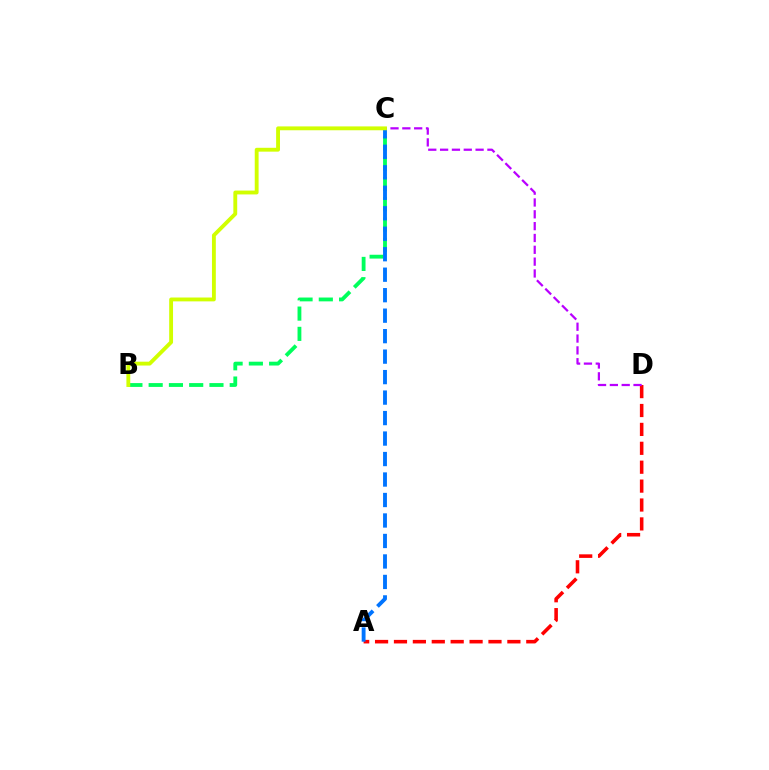{('A', 'D'): [{'color': '#ff0000', 'line_style': 'dashed', 'thickness': 2.57}], ('C', 'D'): [{'color': '#b900ff', 'line_style': 'dashed', 'thickness': 1.61}], ('B', 'C'): [{'color': '#00ff5c', 'line_style': 'dashed', 'thickness': 2.75}, {'color': '#d1ff00', 'line_style': 'solid', 'thickness': 2.78}], ('A', 'C'): [{'color': '#0074ff', 'line_style': 'dashed', 'thickness': 2.78}]}